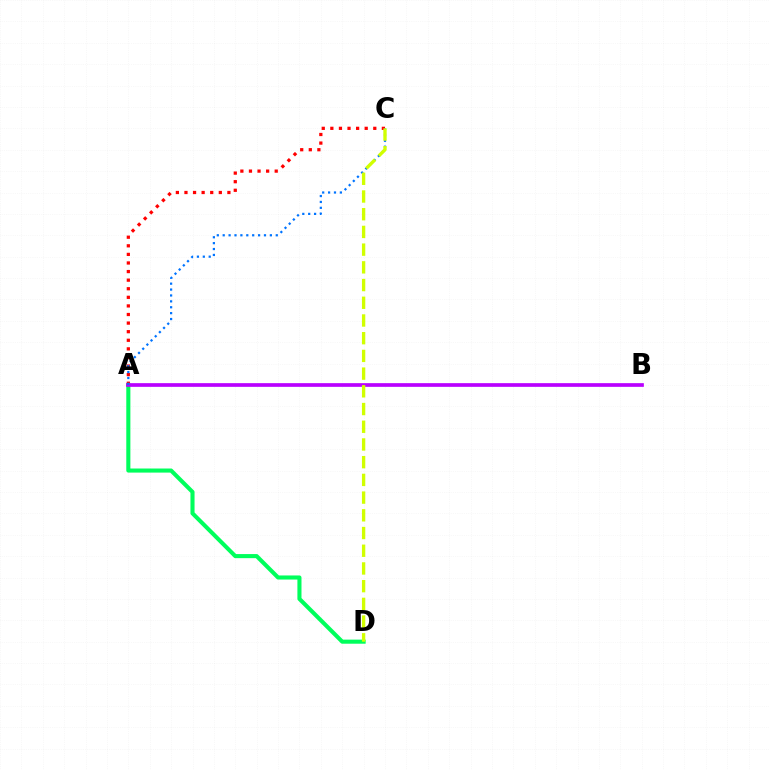{('A', 'D'): [{'color': '#00ff5c', 'line_style': 'solid', 'thickness': 2.94}], ('A', 'C'): [{'color': '#ff0000', 'line_style': 'dotted', 'thickness': 2.33}, {'color': '#0074ff', 'line_style': 'dotted', 'thickness': 1.6}], ('A', 'B'): [{'color': '#b900ff', 'line_style': 'solid', 'thickness': 2.66}], ('C', 'D'): [{'color': '#d1ff00', 'line_style': 'dashed', 'thickness': 2.41}]}